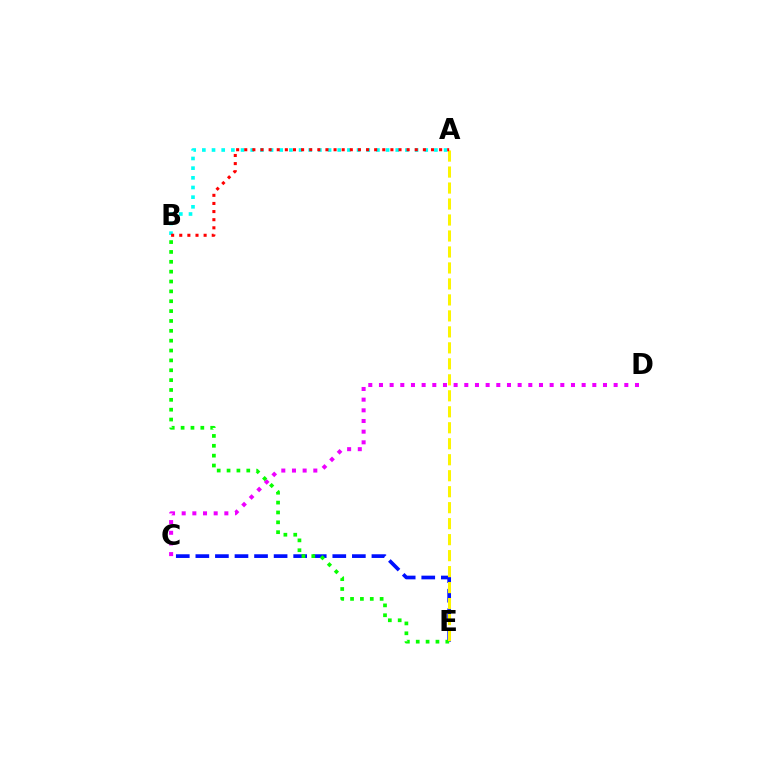{('C', 'D'): [{'color': '#ee00ff', 'line_style': 'dotted', 'thickness': 2.9}], ('A', 'B'): [{'color': '#00fff6', 'line_style': 'dotted', 'thickness': 2.63}, {'color': '#ff0000', 'line_style': 'dotted', 'thickness': 2.21}], ('C', 'E'): [{'color': '#0010ff', 'line_style': 'dashed', 'thickness': 2.66}], ('B', 'E'): [{'color': '#08ff00', 'line_style': 'dotted', 'thickness': 2.68}], ('A', 'E'): [{'color': '#fcf500', 'line_style': 'dashed', 'thickness': 2.17}]}